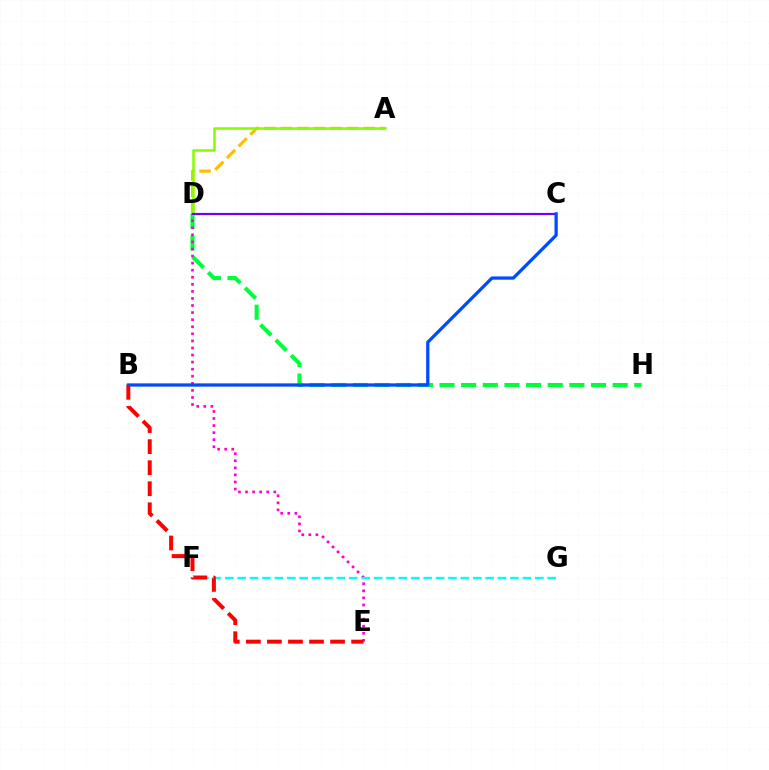{('A', 'D'): [{'color': '#ffbd00', 'line_style': 'dashed', 'thickness': 2.24}, {'color': '#84ff00', 'line_style': 'solid', 'thickness': 1.83}], ('D', 'H'): [{'color': '#00ff39', 'line_style': 'dashed', 'thickness': 2.94}], ('D', 'E'): [{'color': '#ff00cf', 'line_style': 'dotted', 'thickness': 1.92}], ('C', 'D'): [{'color': '#7200ff', 'line_style': 'solid', 'thickness': 1.58}], ('F', 'G'): [{'color': '#00fff6', 'line_style': 'dashed', 'thickness': 1.68}], ('B', 'C'): [{'color': '#004bff', 'line_style': 'solid', 'thickness': 2.35}], ('B', 'E'): [{'color': '#ff0000', 'line_style': 'dashed', 'thickness': 2.86}]}